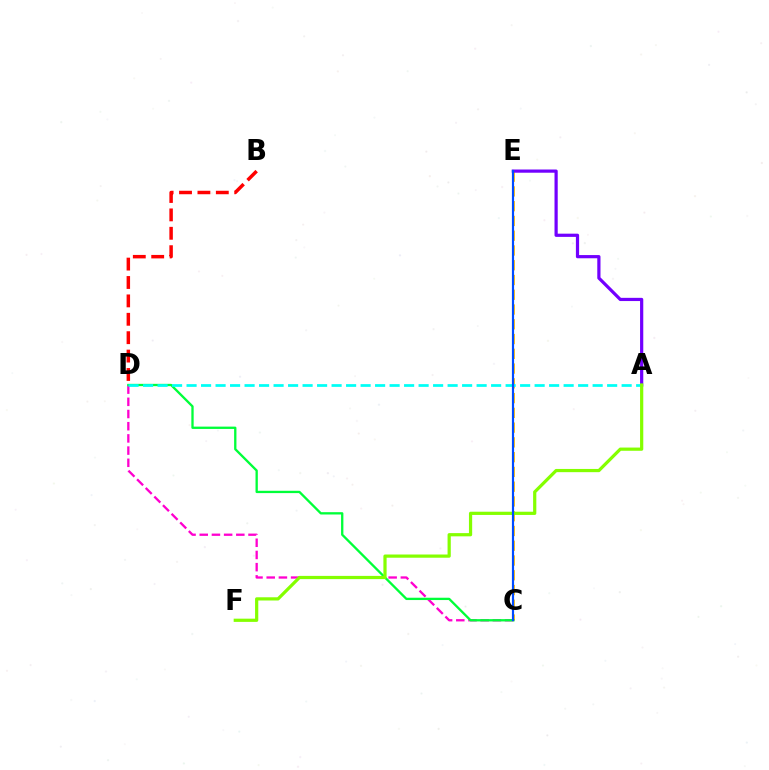{('C', 'E'): [{'color': '#ffbd00', 'line_style': 'dashed', 'thickness': 2.01}, {'color': '#004bff', 'line_style': 'solid', 'thickness': 1.57}], ('C', 'D'): [{'color': '#ff00cf', 'line_style': 'dashed', 'thickness': 1.66}, {'color': '#00ff39', 'line_style': 'solid', 'thickness': 1.67}], ('B', 'D'): [{'color': '#ff0000', 'line_style': 'dashed', 'thickness': 2.5}], ('A', 'E'): [{'color': '#7200ff', 'line_style': 'solid', 'thickness': 2.31}], ('A', 'D'): [{'color': '#00fff6', 'line_style': 'dashed', 'thickness': 1.97}], ('A', 'F'): [{'color': '#84ff00', 'line_style': 'solid', 'thickness': 2.32}]}